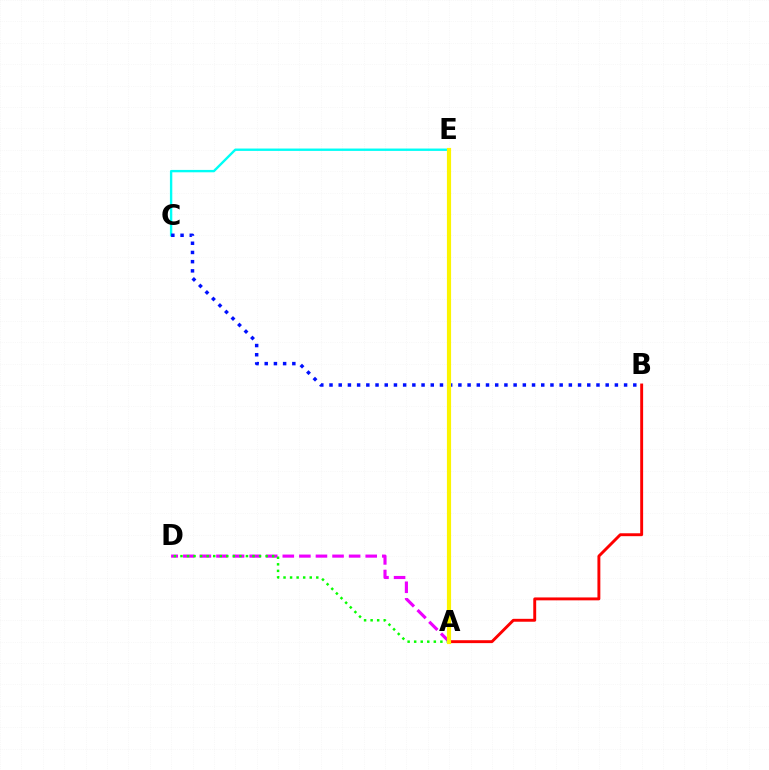{('A', 'B'): [{'color': '#ff0000', 'line_style': 'solid', 'thickness': 2.09}], ('A', 'D'): [{'color': '#ee00ff', 'line_style': 'dashed', 'thickness': 2.25}, {'color': '#08ff00', 'line_style': 'dotted', 'thickness': 1.78}], ('C', 'E'): [{'color': '#00fff6', 'line_style': 'solid', 'thickness': 1.71}], ('B', 'C'): [{'color': '#0010ff', 'line_style': 'dotted', 'thickness': 2.5}], ('A', 'E'): [{'color': '#fcf500', 'line_style': 'solid', 'thickness': 3.0}]}